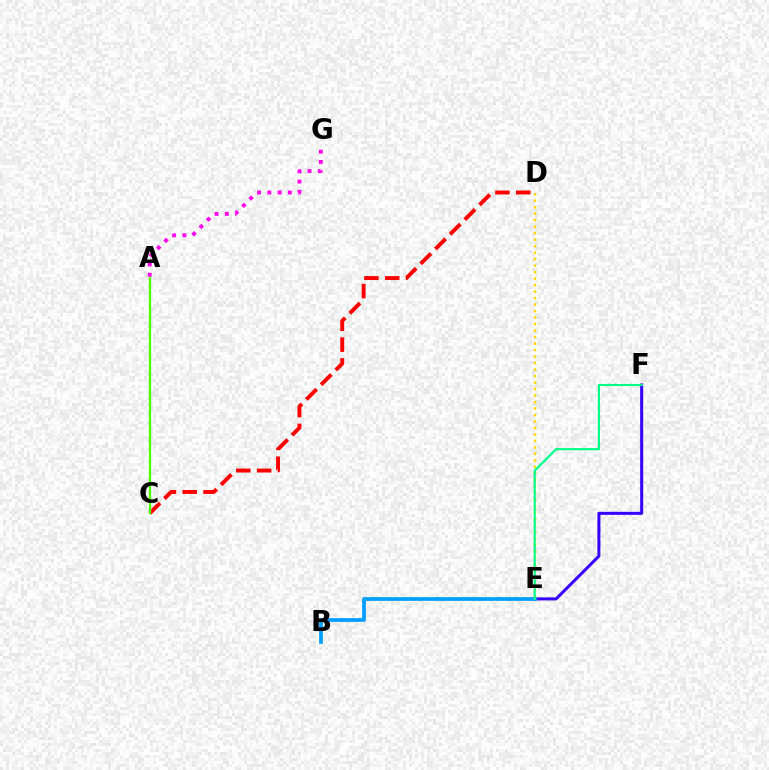{('C', 'D'): [{'color': '#ff0000', 'line_style': 'dashed', 'thickness': 2.83}], ('D', 'E'): [{'color': '#ffd500', 'line_style': 'dotted', 'thickness': 1.76}], ('A', 'C'): [{'color': '#4fff00', 'line_style': 'solid', 'thickness': 1.67}], ('A', 'G'): [{'color': '#ff00ed', 'line_style': 'dotted', 'thickness': 2.79}], ('E', 'F'): [{'color': '#3700ff', 'line_style': 'solid', 'thickness': 2.17}, {'color': '#00ff86', 'line_style': 'solid', 'thickness': 1.54}], ('B', 'E'): [{'color': '#009eff', 'line_style': 'solid', 'thickness': 2.68}]}